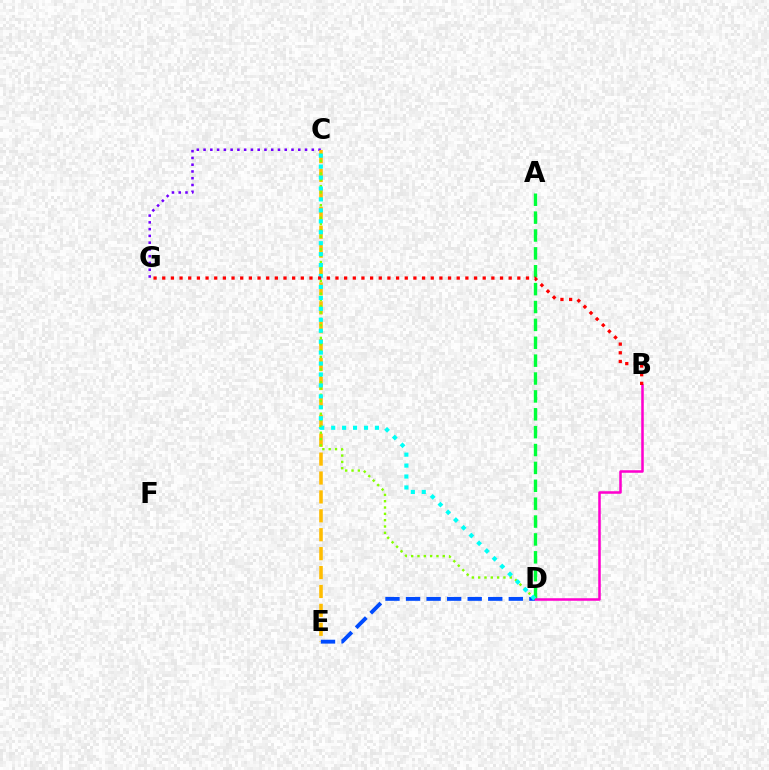{('A', 'D'): [{'color': '#00ff39', 'line_style': 'dashed', 'thickness': 2.43}], ('B', 'D'): [{'color': '#ff00cf', 'line_style': 'solid', 'thickness': 1.83}], ('C', 'G'): [{'color': '#7200ff', 'line_style': 'dotted', 'thickness': 1.84}], ('C', 'E'): [{'color': '#ffbd00', 'line_style': 'dashed', 'thickness': 2.57}], ('D', 'E'): [{'color': '#004bff', 'line_style': 'dashed', 'thickness': 2.79}], ('C', 'D'): [{'color': '#84ff00', 'line_style': 'dotted', 'thickness': 1.72}, {'color': '#00fff6', 'line_style': 'dotted', 'thickness': 2.97}], ('B', 'G'): [{'color': '#ff0000', 'line_style': 'dotted', 'thickness': 2.35}]}